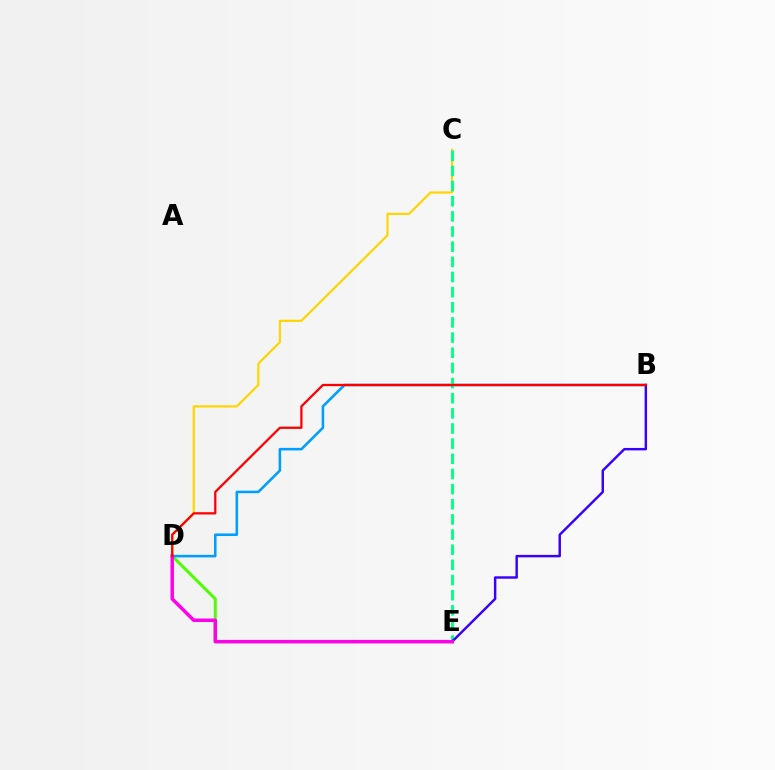{('D', 'E'): [{'color': '#4fff00', 'line_style': 'solid', 'thickness': 2.17}, {'color': '#ff00ed', 'line_style': 'solid', 'thickness': 2.5}], ('C', 'D'): [{'color': '#ffd500', 'line_style': 'solid', 'thickness': 1.58}], ('B', 'D'): [{'color': '#009eff', 'line_style': 'solid', 'thickness': 1.85}, {'color': '#ff0000', 'line_style': 'solid', 'thickness': 1.63}], ('C', 'E'): [{'color': '#00ff86', 'line_style': 'dashed', 'thickness': 2.06}], ('B', 'E'): [{'color': '#3700ff', 'line_style': 'solid', 'thickness': 1.76}]}